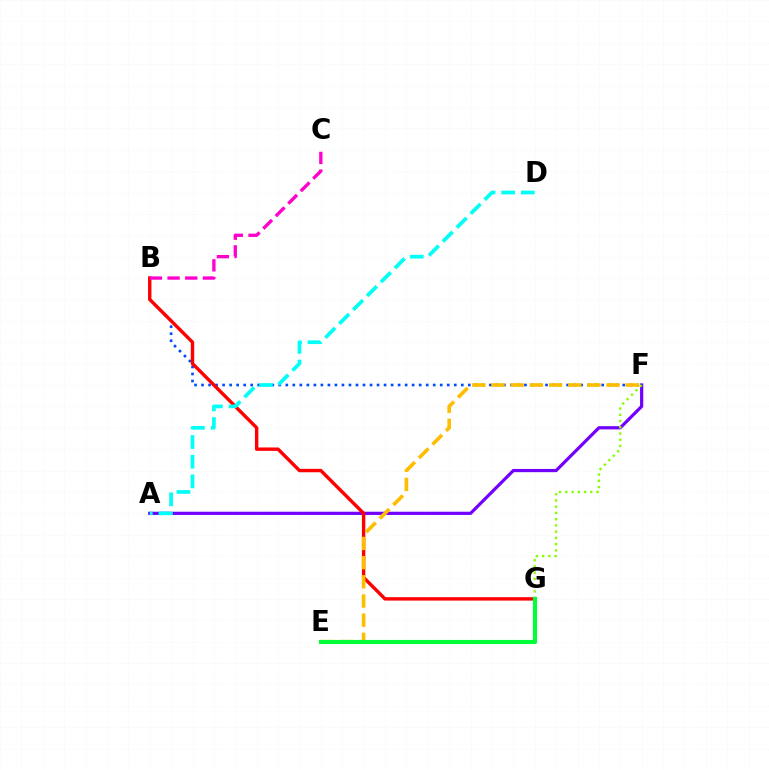{('B', 'F'): [{'color': '#004bff', 'line_style': 'dotted', 'thickness': 1.91}], ('A', 'F'): [{'color': '#7200ff', 'line_style': 'solid', 'thickness': 2.31}], ('B', 'G'): [{'color': '#ff0000', 'line_style': 'solid', 'thickness': 2.45}], ('E', 'F'): [{'color': '#ffbd00', 'line_style': 'dashed', 'thickness': 2.61}], ('A', 'D'): [{'color': '#00fff6', 'line_style': 'dashed', 'thickness': 2.67}], ('B', 'C'): [{'color': '#ff00cf', 'line_style': 'dashed', 'thickness': 2.4}], ('F', 'G'): [{'color': '#84ff00', 'line_style': 'dotted', 'thickness': 1.7}], ('E', 'G'): [{'color': '#00ff39', 'line_style': 'solid', 'thickness': 2.97}]}